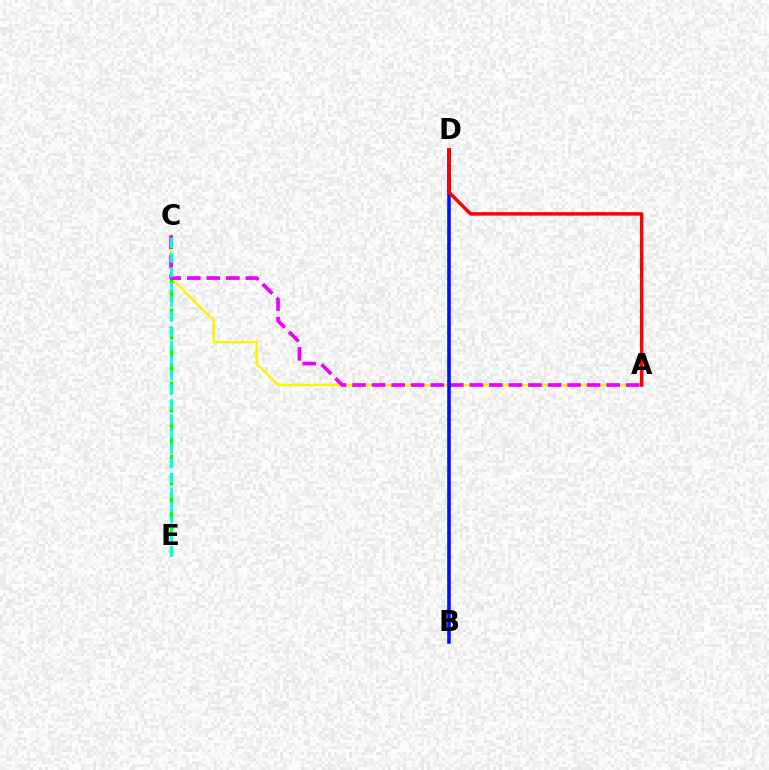{('A', 'C'): [{'color': '#fcf500', 'line_style': 'solid', 'thickness': 1.72}, {'color': '#ee00ff', 'line_style': 'dashed', 'thickness': 2.66}], ('C', 'E'): [{'color': '#08ff00', 'line_style': 'dashed', 'thickness': 2.48}, {'color': '#00fff6', 'line_style': 'dashed', 'thickness': 2.0}], ('B', 'D'): [{'color': '#0010ff', 'line_style': 'solid', 'thickness': 2.59}], ('A', 'D'): [{'color': '#ff0000', 'line_style': 'solid', 'thickness': 2.52}]}